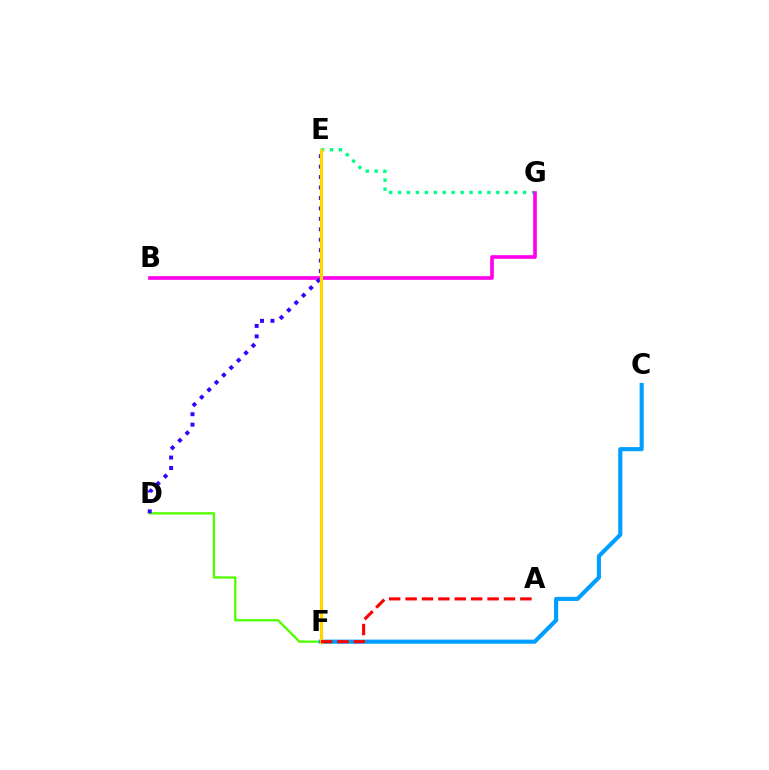{('E', 'G'): [{'color': '#00ff86', 'line_style': 'dotted', 'thickness': 2.43}], ('D', 'F'): [{'color': '#4fff00', 'line_style': 'solid', 'thickness': 1.66}], ('B', 'G'): [{'color': '#ff00ed', 'line_style': 'solid', 'thickness': 2.63}], ('C', 'F'): [{'color': '#009eff', 'line_style': 'solid', 'thickness': 2.96}], ('D', 'E'): [{'color': '#3700ff', 'line_style': 'dotted', 'thickness': 2.84}], ('E', 'F'): [{'color': '#ffd500', 'line_style': 'solid', 'thickness': 2.3}], ('A', 'F'): [{'color': '#ff0000', 'line_style': 'dashed', 'thickness': 2.23}]}